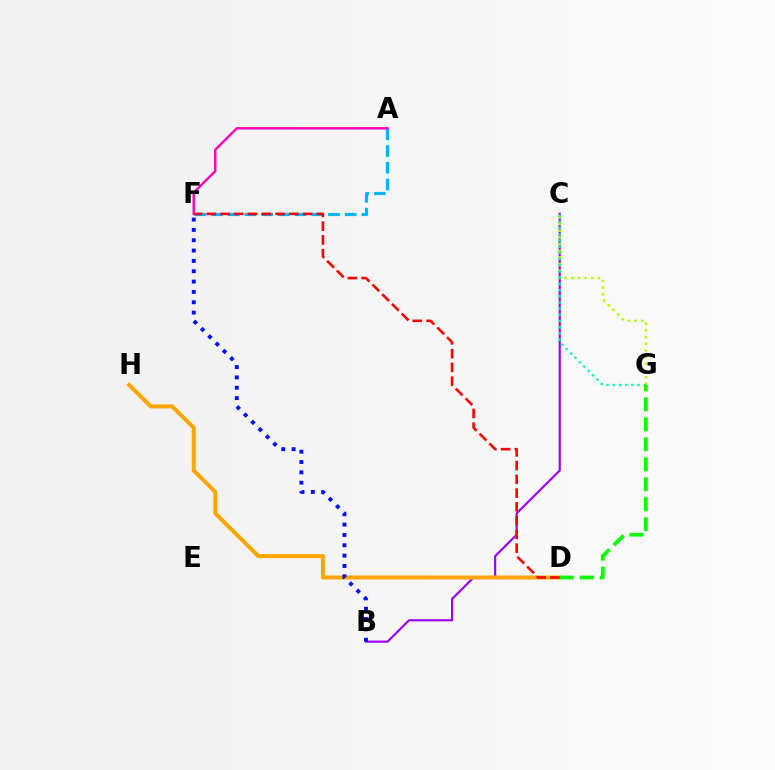{('B', 'C'): [{'color': '#9b00ff', 'line_style': 'solid', 'thickness': 1.56}], ('C', 'G'): [{'color': '#b3ff00', 'line_style': 'dotted', 'thickness': 1.81}, {'color': '#00ff9d', 'line_style': 'dotted', 'thickness': 1.68}], ('A', 'F'): [{'color': '#00b5ff', 'line_style': 'dashed', 'thickness': 2.27}, {'color': '#ff00bd', 'line_style': 'solid', 'thickness': 1.75}], ('D', 'H'): [{'color': '#ffa500', 'line_style': 'solid', 'thickness': 2.89}], ('B', 'F'): [{'color': '#0010ff', 'line_style': 'dotted', 'thickness': 2.81}], ('D', 'G'): [{'color': '#08ff00', 'line_style': 'dashed', 'thickness': 2.71}], ('D', 'F'): [{'color': '#ff0000', 'line_style': 'dashed', 'thickness': 1.87}]}